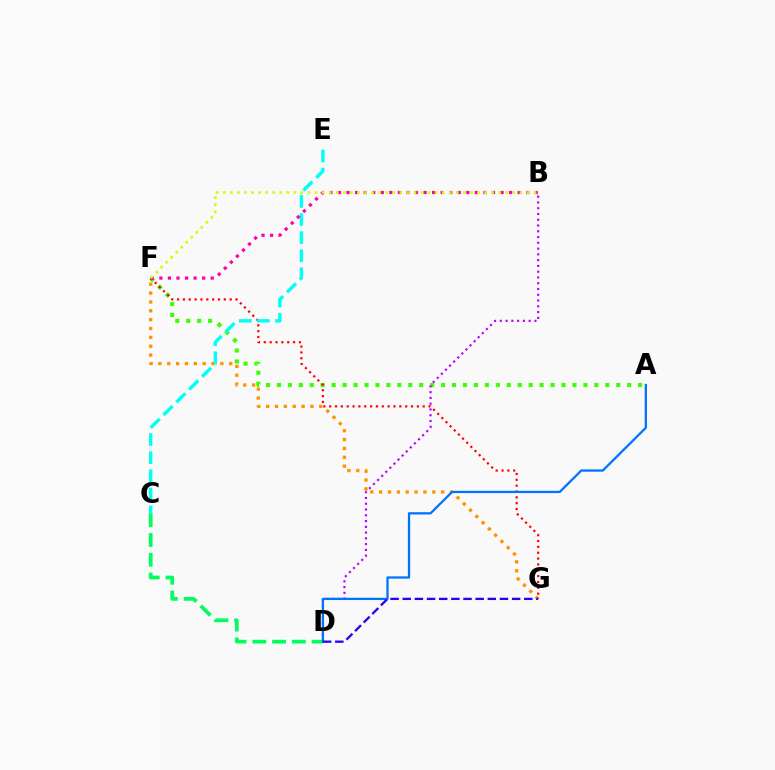{('F', 'G'): [{'color': '#ff9400', 'line_style': 'dotted', 'thickness': 2.41}, {'color': '#ff0000', 'line_style': 'dotted', 'thickness': 1.59}], ('A', 'F'): [{'color': '#3dff00', 'line_style': 'dotted', 'thickness': 2.97}], ('B', 'D'): [{'color': '#b900ff', 'line_style': 'dotted', 'thickness': 1.57}], ('C', 'D'): [{'color': '#00ff5c', 'line_style': 'dashed', 'thickness': 2.69}], ('C', 'E'): [{'color': '#00fff6', 'line_style': 'dashed', 'thickness': 2.46}], ('A', 'D'): [{'color': '#0074ff', 'line_style': 'solid', 'thickness': 1.64}], ('B', 'F'): [{'color': '#ff00ac', 'line_style': 'dotted', 'thickness': 2.32}, {'color': '#d1ff00', 'line_style': 'dotted', 'thickness': 1.92}], ('D', 'G'): [{'color': '#2500ff', 'line_style': 'dashed', 'thickness': 1.65}]}